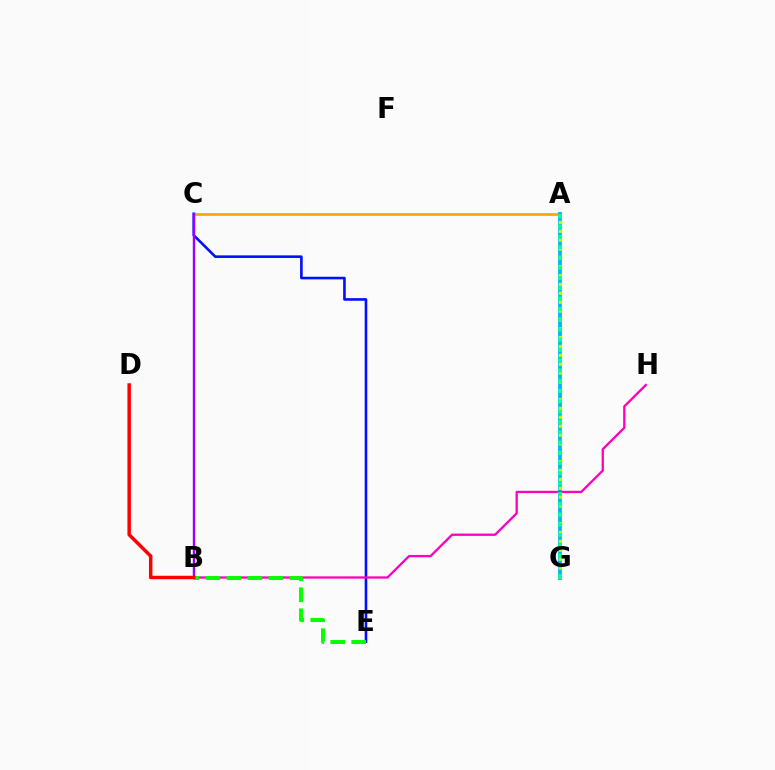{('A', 'C'): [{'color': '#ffa500', 'line_style': 'solid', 'thickness': 1.97}], ('A', 'G'): [{'color': '#00b5ff', 'line_style': 'solid', 'thickness': 2.73}, {'color': '#b3ff00', 'line_style': 'dotted', 'thickness': 2.41}, {'color': '#00ff9d', 'line_style': 'dotted', 'thickness': 2.79}], ('C', 'E'): [{'color': '#0010ff', 'line_style': 'solid', 'thickness': 1.88}], ('B', 'C'): [{'color': '#9b00ff', 'line_style': 'solid', 'thickness': 1.76}], ('B', 'H'): [{'color': '#ff00bd', 'line_style': 'solid', 'thickness': 1.65}], ('B', 'E'): [{'color': '#08ff00', 'line_style': 'dashed', 'thickness': 2.85}], ('B', 'D'): [{'color': '#ff0000', 'line_style': 'solid', 'thickness': 2.5}]}